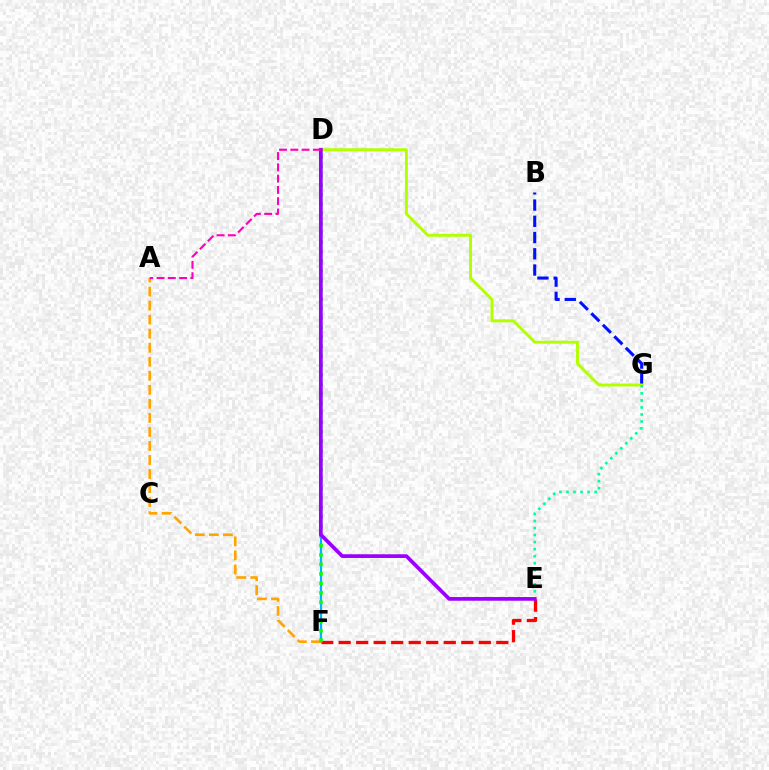{('E', 'F'): [{'color': '#ff0000', 'line_style': 'dashed', 'thickness': 2.38}], ('B', 'G'): [{'color': '#0010ff', 'line_style': 'dashed', 'thickness': 2.21}], ('D', 'F'): [{'color': '#00b5ff', 'line_style': 'solid', 'thickness': 1.6}, {'color': '#08ff00', 'line_style': 'dotted', 'thickness': 2.57}], ('A', 'F'): [{'color': '#ffa500', 'line_style': 'dashed', 'thickness': 1.91}], ('D', 'G'): [{'color': '#b3ff00', 'line_style': 'solid', 'thickness': 2.11}], ('E', 'G'): [{'color': '#00ff9d', 'line_style': 'dotted', 'thickness': 1.91}], ('D', 'E'): [{'color': '#9b00ff', 'line_style': 'solid', 'thickness': 2.67}], ('A', 'D'): [{'color': '#ff00bd', 'line_style': 'dashed', 'thickness': 1.53}]}